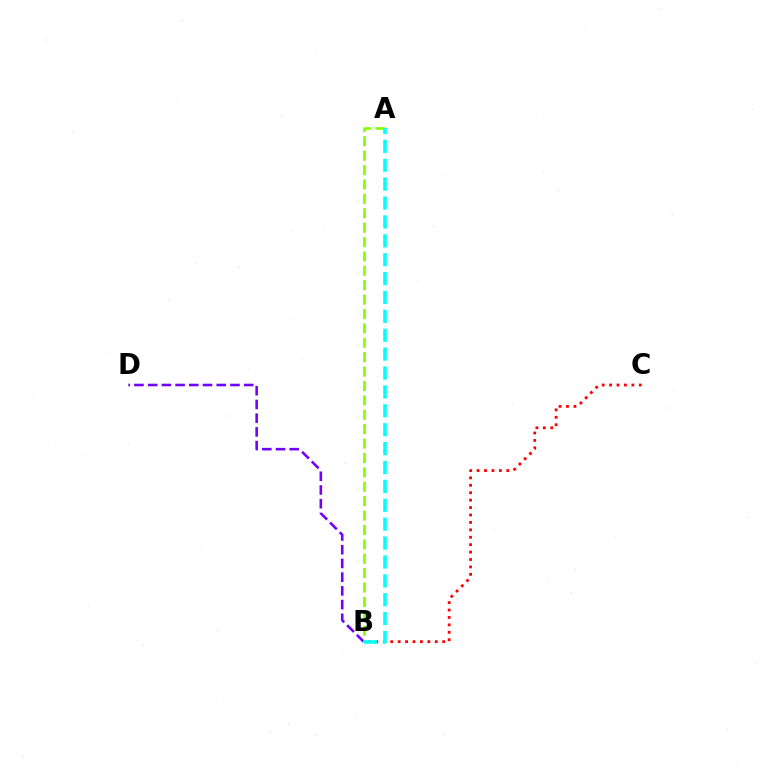{('B', 'D'): [{'color': '#7200ff', 'line_style': 'dashed', 'thickness': 1.86}], ('B', 'C'): [{'color': '#ff0000', 'line_style': 'dotted', 'thickness': 2.02}], ('A', 'B'): [{'color': '#84ff00', 'line_style': 'dashed', 'thickness': 1.96}, {'color': '#00fff6', 'line_style': 'dashed', 'thickness': 2.57}]}